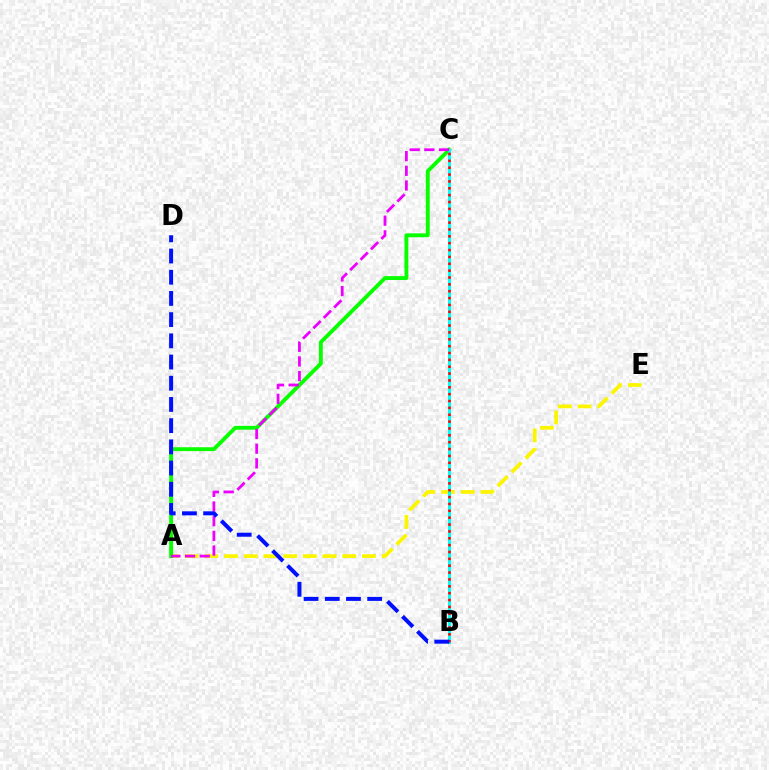{('A', 'E'): [{'color': '#fcf500', 'line_style': 'dashed', 'thickness': 2.68}], ('A', 'C'): [{'color': '#08ff00', 'line_style': 'solid', 'thickness': 2.79}, {'color': '#ee00ff', 'line_style': 'dashed', 'thickness': 1.99}], ('B', 'C'): [{'color': '#00fff6', 'line_style': 'solid', 'thickness': 2.14}, {'color': '#ff0000', 'line_style': 'dotted', 'thickness': 1.86}], ('B', 'D'): [{'color': '#0010ff', 'line_style': 'dashed', 'thickness': 2.88}]}